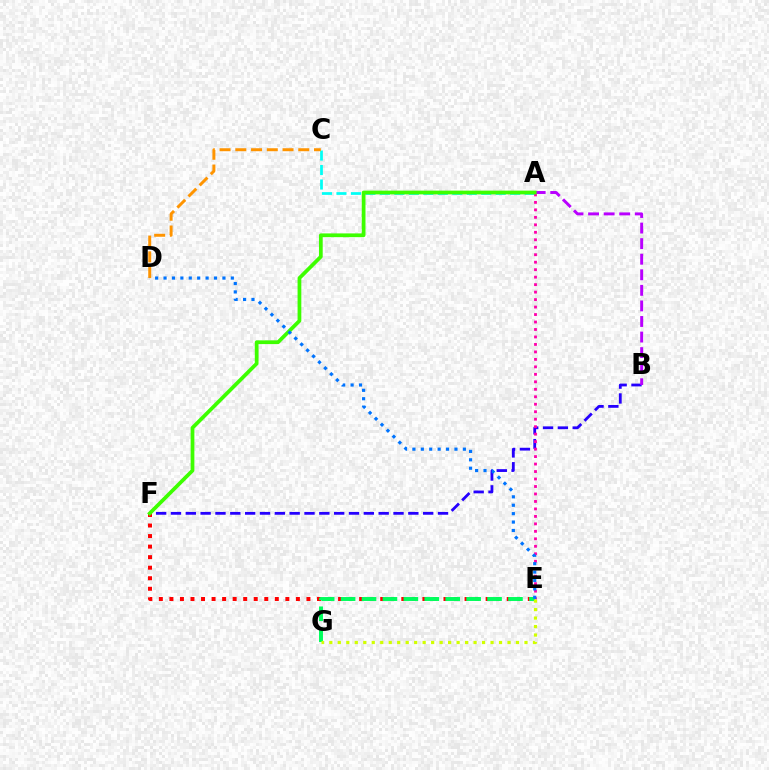{('A', 'C'): [{'color': '#00fff6', 'line_style': 'dashed', 'thickness': 1.97}], ('B', 'F'): [{'color': '#2500ff', 'line_style': 'dashed', 'thickness': 2.02}], ('C', 'D'): [{'color': '#ff9400', 'line_style': 'dashed', 'thickness': 2.14}], ('E', 'F'): [{'color': '#ff0000', 'line_style': 'dotted', 'thickness': 2.86}], ('A', 'B'): [{'color': '#b900ff', 'line_style': 'dashed', 'thickness': 2.11}], ('A', 'E'): [{'color': '#ff00ac', 'line_style': 'dotted', 'thickness': 2.03}], ('A', 'F'): [{'color': '#3dff00', 'line_style': 'solid', 'thickness': 2.69}], ('E', 'G'): [{'color': '#00ff5c', 'line_style': 'dashed', 'thickness': 2.84}, {'color': '#d1ff00', 'line_style': 'dotted', 'thickness': 2.31}], ('D', 'E'): [{'color': '#0074ff', 'line_style': 'dotted', 'thickness': 2.28}]}